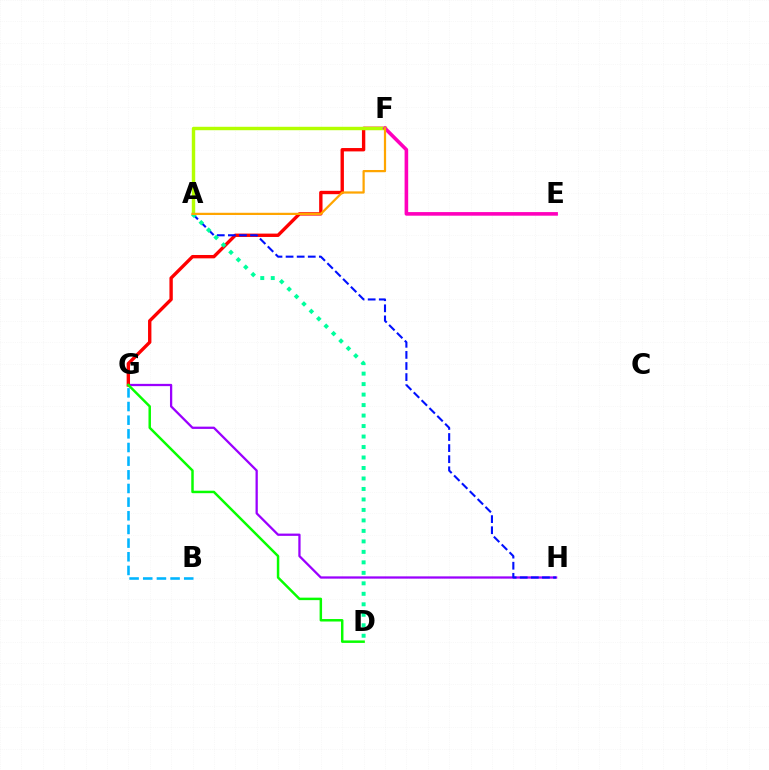{('G', 'H'): [{'color': '#9b00ff', 'line_style': 'solid', 'thickness': 1.64}], ('F', 'G'): [{'color': '#ff0000', 'line_style': 'solid', 'thickness': 2.42}], ('A', 'H'): [{'color': '#0010ff', 'line_style': 'dashed', 'thickness': 1.51}], ('B', 'G'): [{'color': '#00b5ff', 'line_style': 'dashed', 'thickness': 1.86}], ('A', 'F'): [{'color': '#b3ff00', 'line_style': 'solid', 'thickness': 2.46}, {'color': '#ffa500', 'line_style': 'solid', 'thickness': 1.61}], ('E', 'F'): [{'color': '#ff00bd', 'line_style': 'solid', 'thickness': 2.6}], ('D', 'G'): [{'color': '#08ff00', 'line_style': 'solid', 'thickness': 1.78}], ('A', 'D'): [{'color': '#00ff9d', 'line_style': 'dotted', 'thickness': 2.85}]}